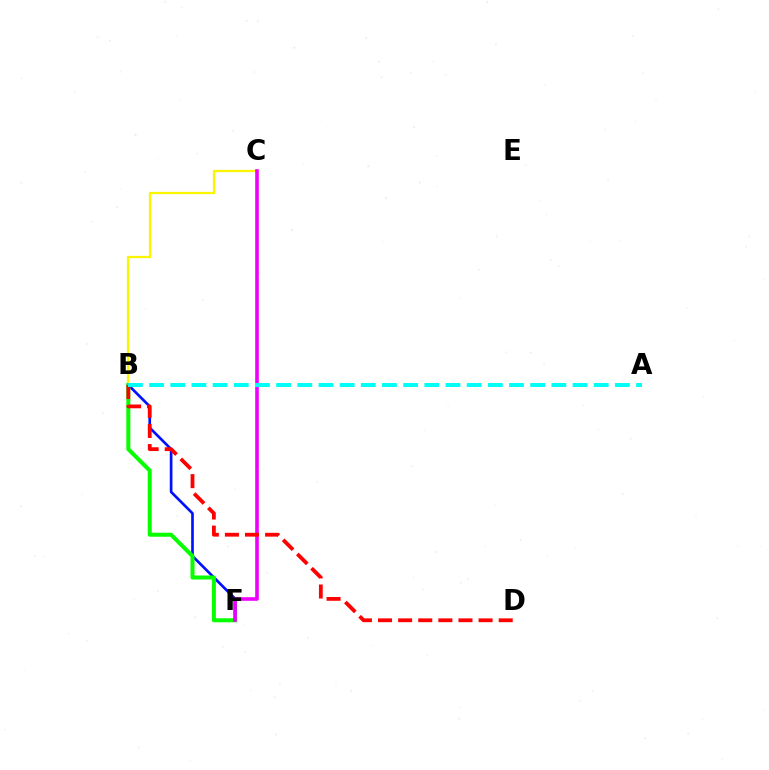{('B', 'C'): [{'color': '#fcf500', 'line_style': 'solid', 'thickness': 1.64}], ('B', 'F'): [{'color': '#0010ff', 'line_style': 'solid', 'thickness': 1.92}, {'color': '#08ff00', 'line_style': 'solid', 'thickness': 2.89}], ('C', 'F'): [{'color': '#ee00ff', 'line_style': 'solid', 'thickness': 2.59}], ('B', 'D'): [{'color': '#ff0000', 'line_style': 'dashed', 'thickness': 2.73}], ('A', 'B'): [{'color': '#00fff6', 'line_style': 'dashed', 'thickness': 2.88}]}